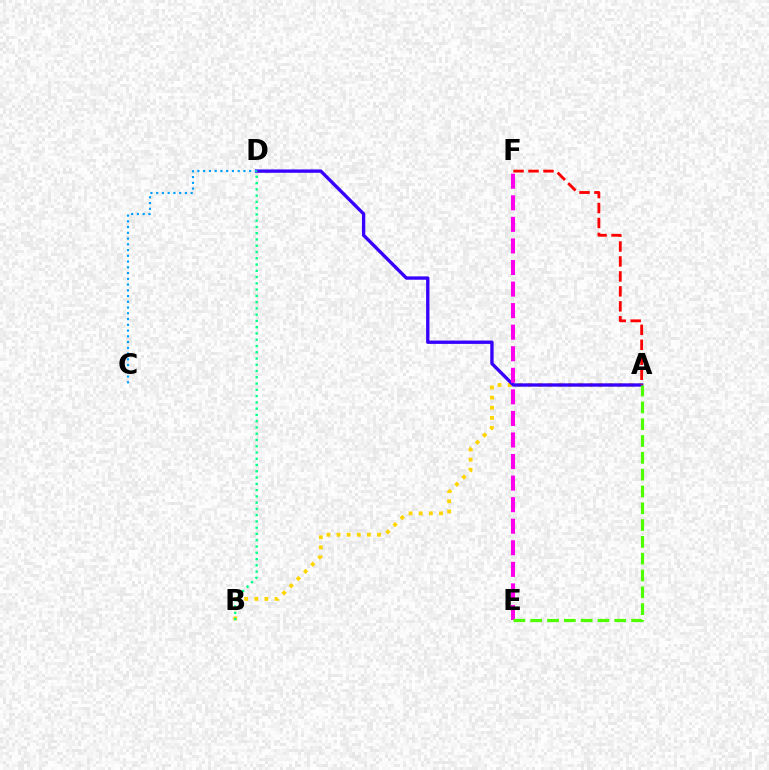{('A', 'B'): [{'color': '#ffd500', 'line_style': 'dotted', 'thickness': 2.75}], ('A', 'D'): [{'color': '#3700ff', 'line_style': 'solid', 'thickness': 2.4}], ('A', 'F'): [{'color': '#ff0000', 'line_style': 'dashed', 'thickness': 2.03}], ('E', 'F'): [{'color': '#ff00ed', 'line_style': 'dashed', 'thickness': 2.93}], ('C', 'D'): [{'color': '#009eff', 'line_style': 'dotted', 'thickness': 1.56}], ('B', 'D'): [{'color': '#00ff86', 'line_style': 'dotted', 'thickness': 1.7}], ('A', 'E'): [{'color': '#4fff00', 'line_style': 'dashed', 'thickness': 2.28}]}